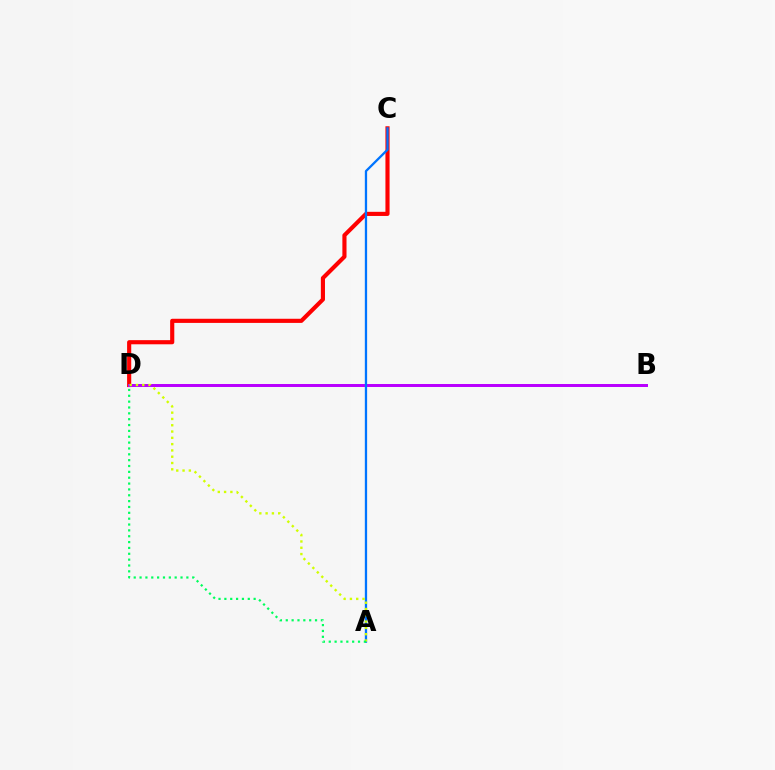{('C', 'D'): [{'color': '#ff0000', 'line_style': 'solid', 'thickness': 2.98}], ('B', 'D'): [{'color': '#b900ff', 'line_style': 'solid', 'thickness': 2.14}], ('A', 'C'): [{'color': '#0074ff', 'line_style': 'solid', 'thickness': 1.65}], ('A', 'D'): [{'color': '#d1ff00', 'line_style': 'dotted', 'thickness': 1.71}, {'color': '#00ff5c', 'line_style': 'dotted', 'thickness': 1.59}]}